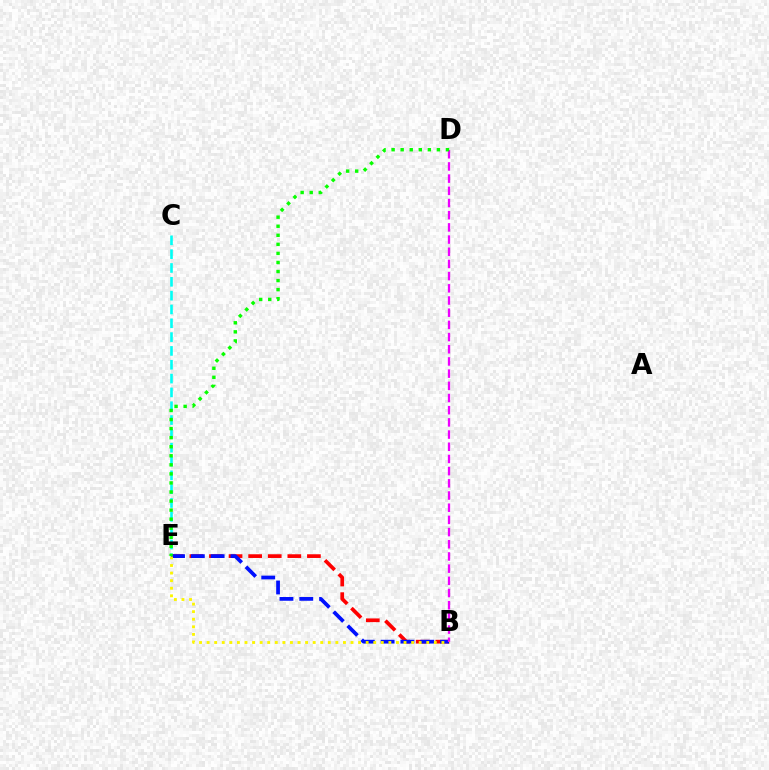{('C', 'E'): [{'color': '#00fff6', 'line_style': 'dashed', 'thickness': 1.88}], ('B', 'E'): [{'color': '#ff0000', 'line_style': 'dashed', 'thickness': 2.66}, {'color': '#0010ff', 'line_style': 'dashed', 'thickness': 2.69}, {'color': '#fcf500', 'line_style': 'dotted', 'thickness': 2.06}], ('B', 'D'): [{'color': '#ee00ff', 'line_style': 'dashed', 'thickness': 1.66}], ('D', 'E'): [{'color': '#08ff00', 'line_style': 'dotted', 'thickness': 2.46}]}